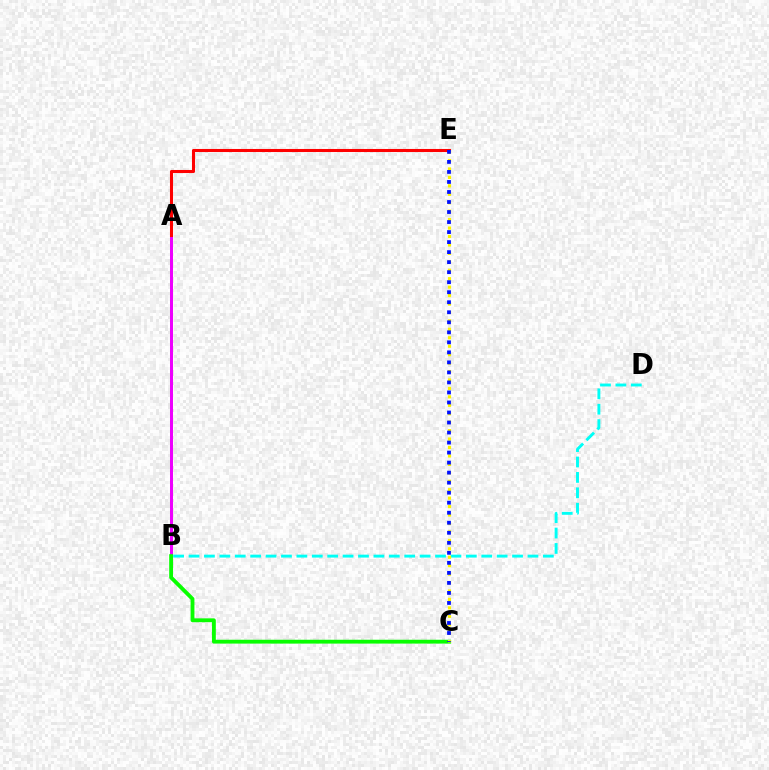{('A', 'B'): [{'color': '#ee00ff', 'line_style': 'solid', 'thickness': 2.16}], ('A', 'E'): [{'color': '#ff0000', 'line_style': 'solid', 'thickness': 2.21}], ('B', 'D'): [{'color': '#00fff6', 'line_style': 'dashed', 'thickness': 2.09}], ('B', 'C'): [{'color': '#08ff00', 'line_style': 'solid', 'thickness': 2.77}], ('C', 'E'): [{'color': '#fcf500', 'line_style': 'dotted', 'thickness': 2.29}, {'color': '#0010ff', 'line_style': 'dotted', 'thickness': 2.72}]}